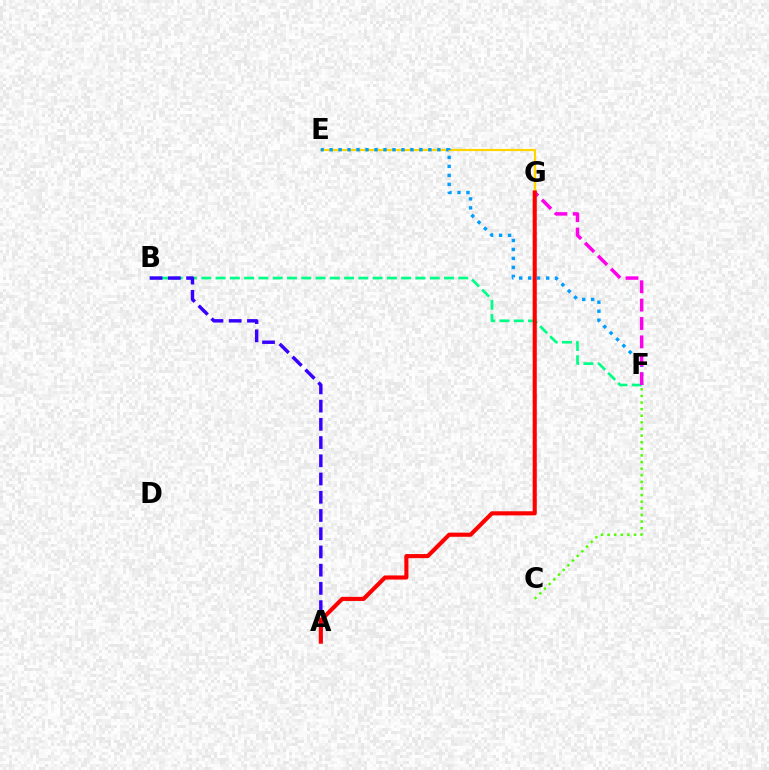{('B', 'F'): [{'color': '#00ff86', 'line_style': 'dashed', 'thickness': 1.94}], ('A', 'B'): [{'color': '#3700ff', 'line_style': 'dashed', 'thickness': 2.48}], ('C', 'F'): [{'color': '#4fff00', 'line_style': 'dotted', 'thickness': 1.8}], ('E', 'G'): [{'color': '#ffd500', 'line_style': 'solid', 'thickness': 1.61}], ('E', 'F'): [{'color': '#009eff', 'line_style': 'dotted', 'thickness': 2.44}], ('F', 'G'): [{'color': '#ff00ed', 'line_style': 'dashed', 'thickness': 2.5}], ('A', 'G'): [{'color': '#ff0000', 'line_style': 'solid', 'thickness': 2.96}]}